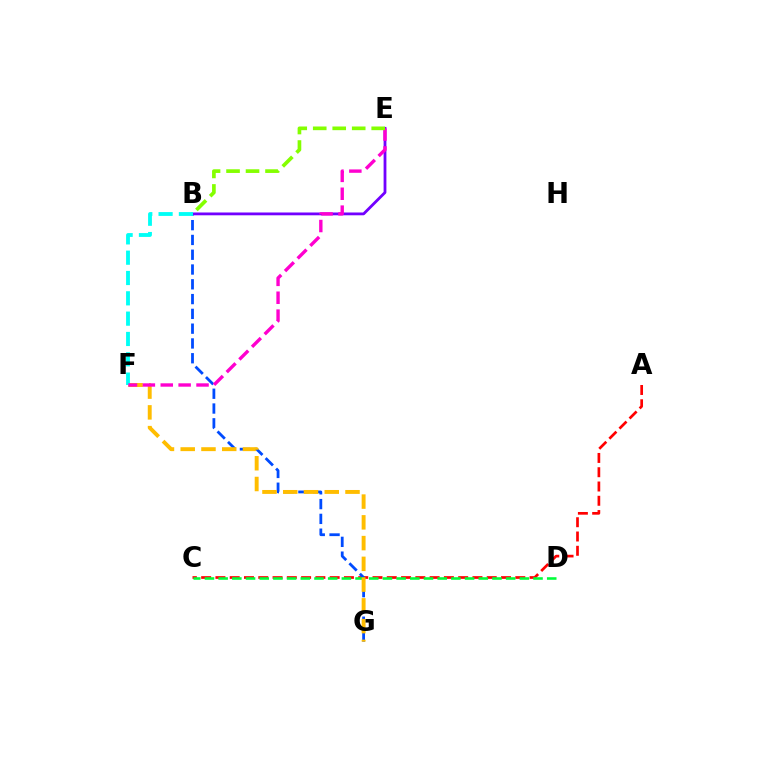{('A', 'C'): [{'color': '#ff0000', 'line_style': 'dashed', 'thickness': 1.94}], ('B', 'G'): [{'color': '#004bff', 'line_style': 'dashed', 'thickness': 2.01}], ('C', 'D'): [{'color': '#00ff39', 'line_style': 'dashed', 'thickness': 1.86}], ('F', 'G'): [{'color': '#ffbd00', 'line_style': 'dashed', 'thickness': 2.82}], ('B', 'E'): [{'color': '#7200ff', 'line_style': 'solid', 'thickness': 2.02}, {'color': '#84ff00', 'line_style': 'dashed', 'thickness': 2.65}], ('B', 'F'): [{'color': '#00fff6', 'line_style': 'dashed', 'thickness': 2.76}], ('E', 'F'): [{'color': '#ff00cf', 'line_style': 'dashed', 'thickness': 2.43}]}